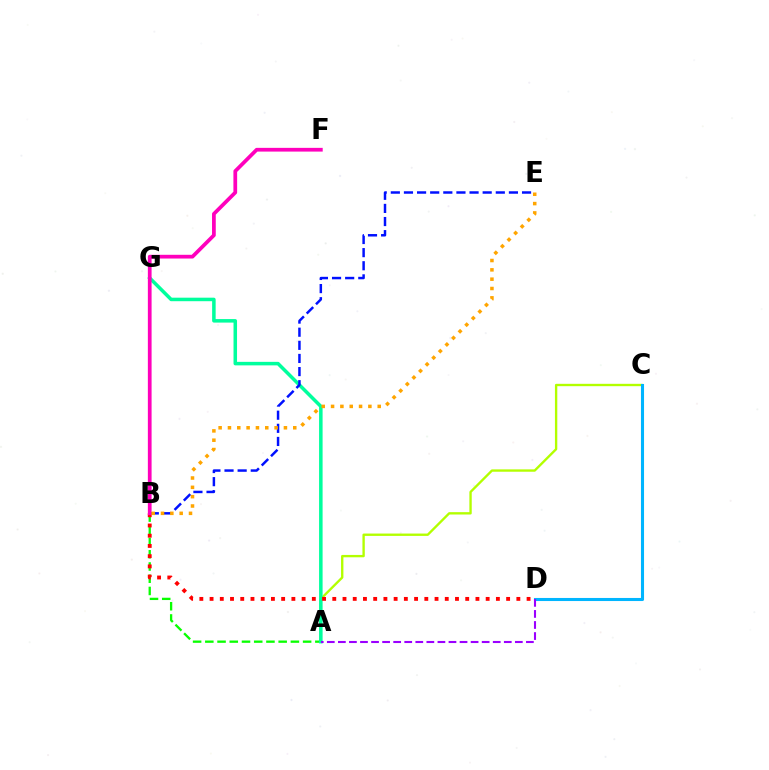{('A', 'C'): [{'color': '#b3ff00', 'line_style': 'solid', 'thickness': 1.7}], ('C', 'D'): [{'color': '#00b5ff', 'line_style': 'solid', 'thickness': 2.22}], ('A', 'B'): [{'color': '#08ff00', 'line_style': 'dashed', 'thickness': 1.66}], ('A', 'G'): [{'color': '#00ff9d', 'line_style': 'solid', 'thickness': 2.53}], ('B', 'E'): [{'color': '#0010ff', 'line_style': 'dashed', 'thickness': 1.78}, {'color': '#ffa500', 'line_style': 'dotted', 'thickness': 2.54}], ('B', 'D'): [{'color': '#ff0000', 'line_style': 'dotted', 'thickness': 2.78}], ('B', 'F'): [{'color': '#ff00bd', 'line_style': 'solid', 'thickness': 2.69}], ('A', 'D'): [{'color': '#9b00ff', 'line_style': 'dashed', 'thickness': 1.5}]}